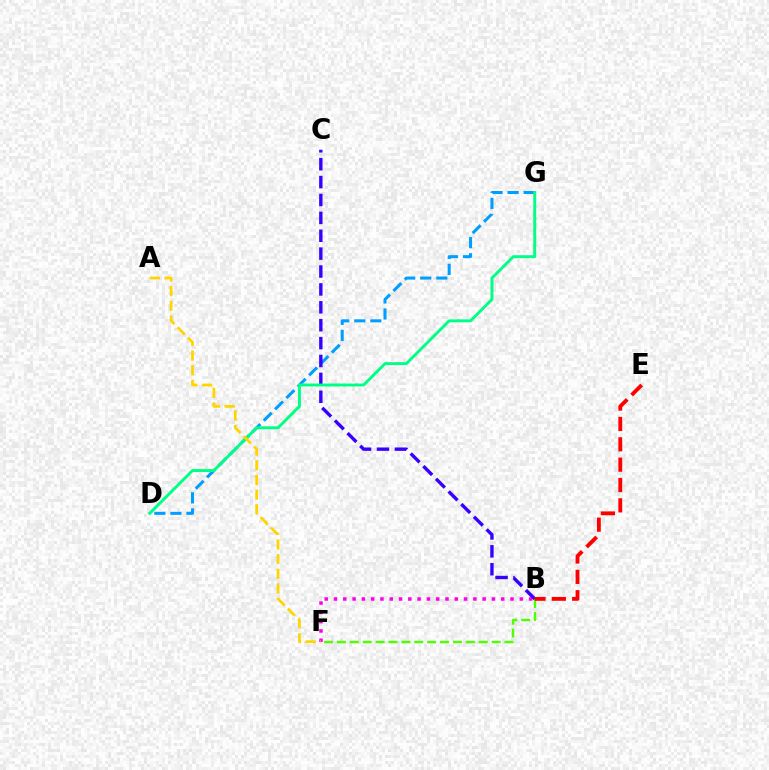{('D', 'G'): [{'color': '#009eff', 'line_style': 'dashed', 'thickness': 2.18}, {'color': '#00ff86', 'line_style': 'solid', 'thickness': 2.11}], ('B', 'F'): [{'color': '#ff00ed', 'line_style': 'dotted', 'thickness': 2.52}, {'color': '#4fff00', 'line_style': 'dashed', 'thickness': 1.75}], ('B', 'C'): [{'color': '#3700ff', 'line_style': 'dashed', 'thickness': 2.43}], ('B', 'E'): [{'color': '#ff0000', 'line_style': 'dashed', 'thickness': 2.76}], ('A', 'F'): [{'color': '#ffd500', 'line_style': 'dashed', 'thickness': 1.99}]}